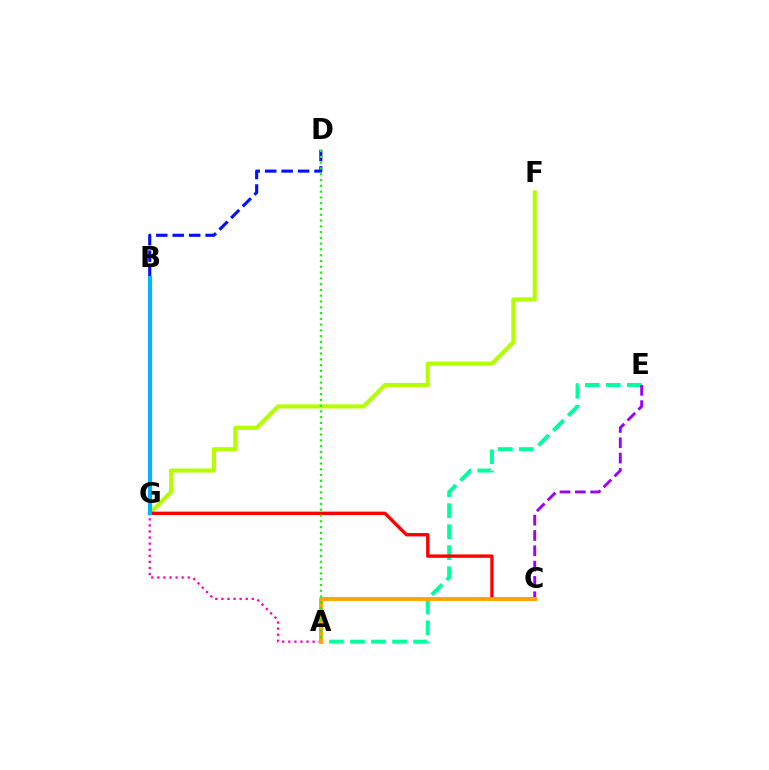{('F', 'G'): [{'color': '#b3ff00', 'line_style': 'solid', 'thickness': 2.95}], ('A', 'B'): [{'color': '#ff00bd', 'line_style': 'dotted', 'thickness': 1.65}], ('A', 'E'): [{'color': '#00ff9d', 'line_style': 'dashed', 'thickness': 2.86}], ('C', 'G'): [{'color': '#ff0000', 'line_style': 'solid', 'thickness': 2.43}], ('B', 'D'): [{'color': '#0010ff', 'line_style': 'dashed', 'thickness': 2.23}], ('C', 'E'): [{'color': '#9b00ff', 'line_style': 'dashed', 'thickness': 2.08}], ('A', 'C'): [{'color': '#ffa500', 'line_style': 'solid', 'thickness': 2.82}], ('B', 'G'): [{'color': '#00b5ff', 'line_style': 'solid', 'thickness': 2.95}], ('A', 'D'): [{'color': '#08ff00', 'line_style': 'dotted', 'thickness': 1.57}]}